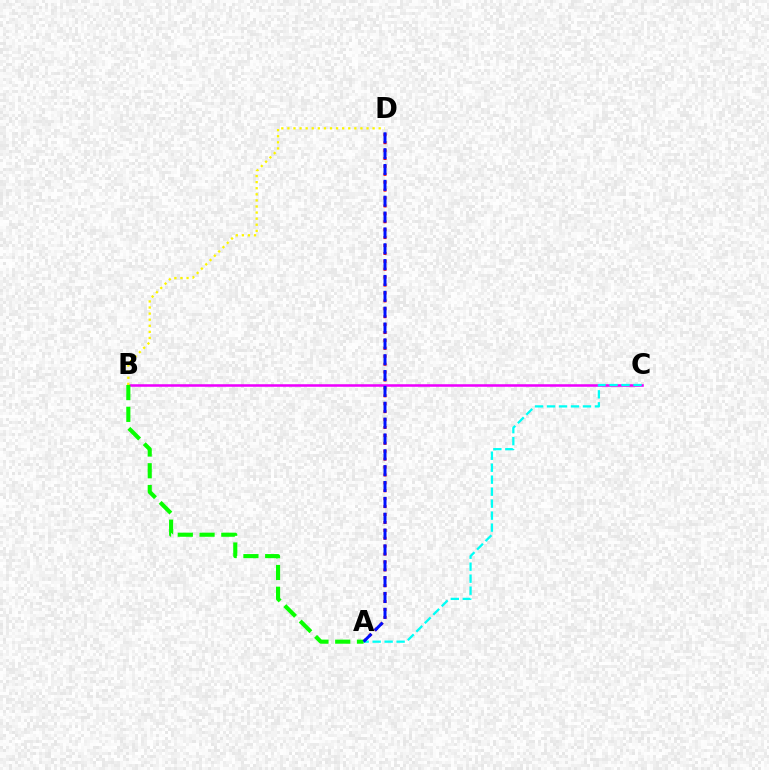{('A', 'D'): [{'color': '#ff0000', 'line_style': 'dotted', 'thickness': 2.15}, {'color': '#0010ff', 'line_style': 'dashed', 'thickness': 2.15}], ('B', 'C'): [{'color': '#ee00ff', 'line_style': 'solid', 'thickness': 1.83}], ('A', 'C'): [{'color': '#00fff6', 'line_style': 'dashed', 'thickness': 1.63}], ('A', 'B'): [{'color': '#08ff00', 'line_style': 'dashed', 'thickness': 2.96}], ('B', 'D'): [{'color': '#fcf500', 'line_style': 'dotted', 'thickness': 1.65}]}